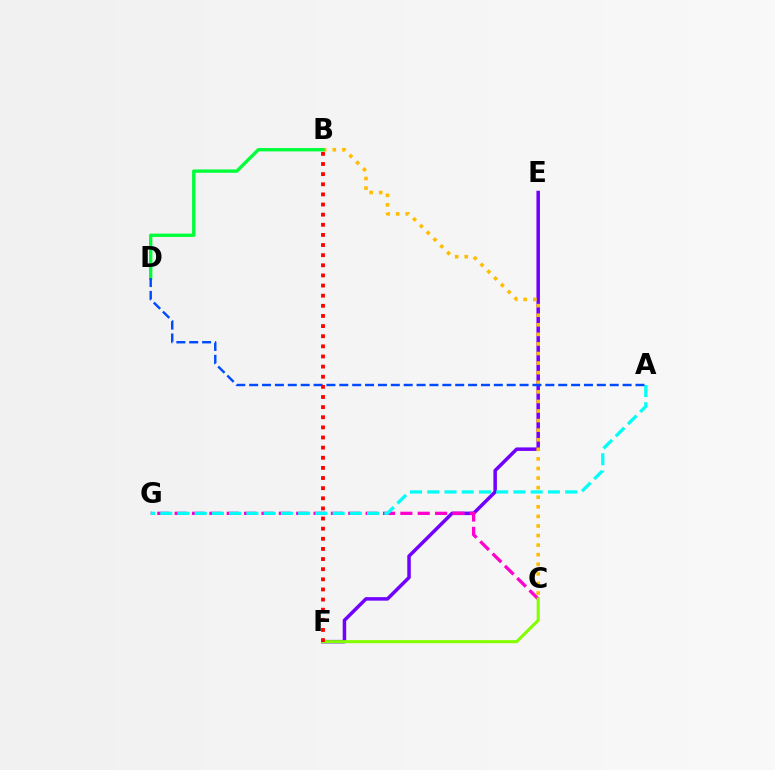{('E', 'F'): [{'color': '#7200ff', 'line_style': 'solid', 'thickness': 2.52}], ('B', 'C'): [{'color': '#ffbd00', 'line_style': 'dotted', 'thickness': 2.6}], ('C', 'G'): [{'color': '#ff00cf', 'line_style': 'dashed', 'thickness': 2.36}], ('B', 'D'): [{'color': '#00ff39', 'line_style': 'solid', 'thickness': 2.41}], ('A', 'G'): [{'color': '#00fff6', 'line_style': 'dashed', 'thickness': 2.34}], ('A', 'D'): [{'color': '#004bff', 'line_style': 'dashed', 'thickness': 1.75}], ('C', 'F'): [{'color': '#84ff00', 'line_style': 'solid', 'thickness': 2.21}], ('B', 'F'): [{'color': '#ff0000', 'line_style': 'dotted', 'thickness': 2.75}]}